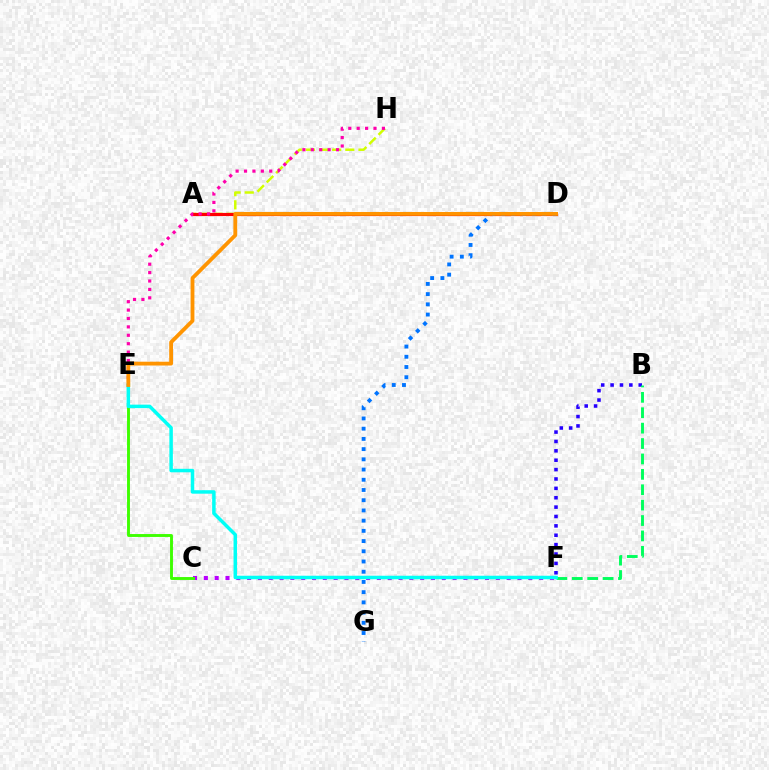{('C', 'F'): [{'color': '#b900ff', 'line_style': 'dotted', 'thickness': 2.94}], ('A', 'H'): [{'color': '#d1ff00', 'line_style': 'dashed', 'thickness': 1.79}], ('C', 'E'): [{'color': '#3dff00', 'line_style': 'solid', 'thickness': 2.08}], ('A', 'D'): [{'color': '#ff0000', 'line_style': 'solid', 'thickness': 2.29}], ('D', 'G'): [{'color': '#0074ff', 'line_style': 'dotted', 'thickness': 2.78}], ('B', 'F'): [{'color': '#2500ff', 'line_style': 'dotted', 'thickness': 2.55}, {'color': '#00ff5c', 'line_style': 'dashed', 'thickness': 2.09}], ('E', 'H'): [{'color': '#ff00ac', 'line_style': 'dotted', 'thickness': 2.28}], ('E', 'F'): [{'color': '#00fff6', 'line_style': 'solid', 'thickness': 2.51}], ('D', 'E'): [{'color': '#ff9400', 'line_style': 'solid', 'thickness': 2.75}]}